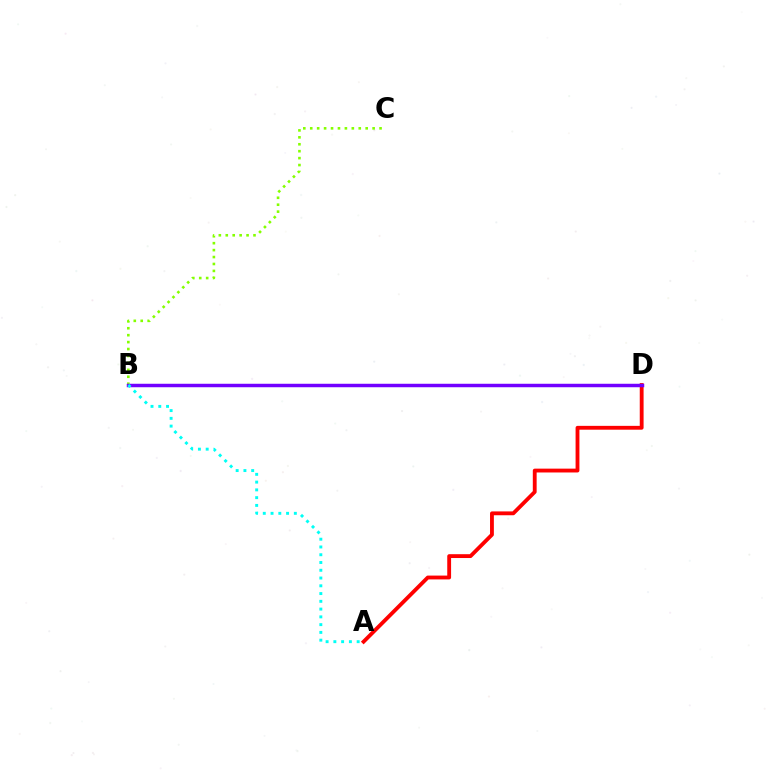{('A', 'D'): [{'color': '#ff0000', 'line_style': 'solid', 'thickness': 2.76}], ('B', 'C'): [{'color': '#84ff00', 'line_style': 'dotted', 'thickness': 1.88}], ('B', 'D'): [{'color': '#7200ff', 'line_style': 'solid', 'thickness': 2.5}], ('A', 'B'): [{'color': '#00fff6', 'line_style': 'dotted', 'thickness': 2.11}]}